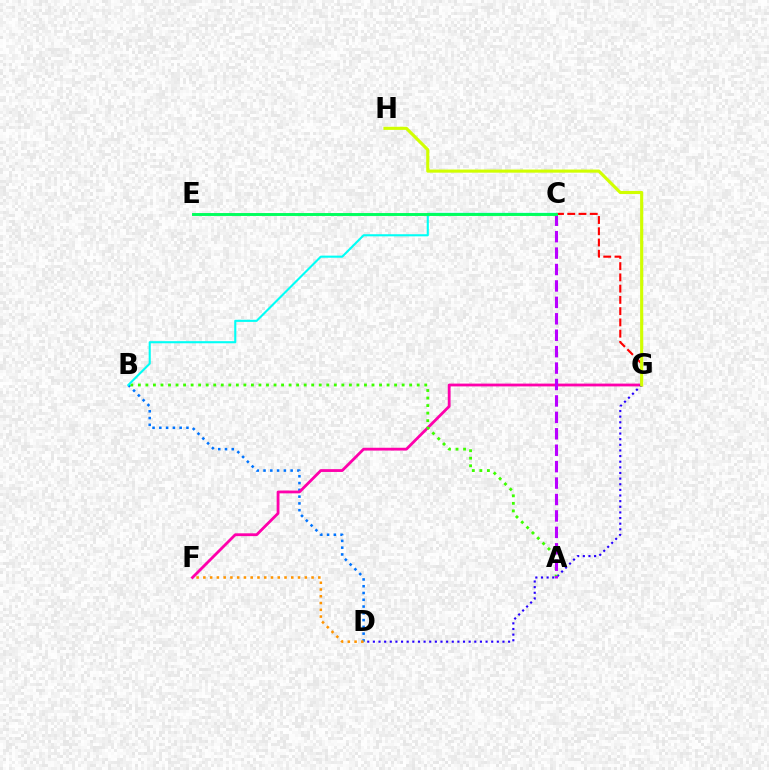{('C', 'G'): [{'color': '#ff0000', 'line_style': 'dashed', 'thickness': 1.53}], ('B', 'D'): [{'color': '#0074ff', 'line_style': 'dotted', 'thickness': 1.84}], ('F', 'G'): [{'color': '#ff00ac', 'line_style': 'solid', 'thickness': 2.02}], ('D', 'G'): [{'color': '#2500ff', 'line_style': 'dotted', 'thickness': 1.53}], ('A', 'B'): [{'color': '#3dff00', 'line_style': 'dotted', 'thickness': 2.05}], ('A', 'C'): [{'color': '#b900ff', 'line_style': 'dashed', 'thickness': 2.23}], ('D', 'F'): [{'color': '#ff9400', 'line_style': 'dotted', 'thickness': 1.84}], ('G', 'H'): [{'color': '#d1ff00', 'line_style': 'solid', 'thickness': 2.24}], ('B', 'C'): [{'color': '#00fff6', 'line_style': 'solid', 'thickness': 1.51}], ('C', 'E'): [{'color': '#00ff5c', 'line_style': 'solid', 'thickness': 2.1}]}